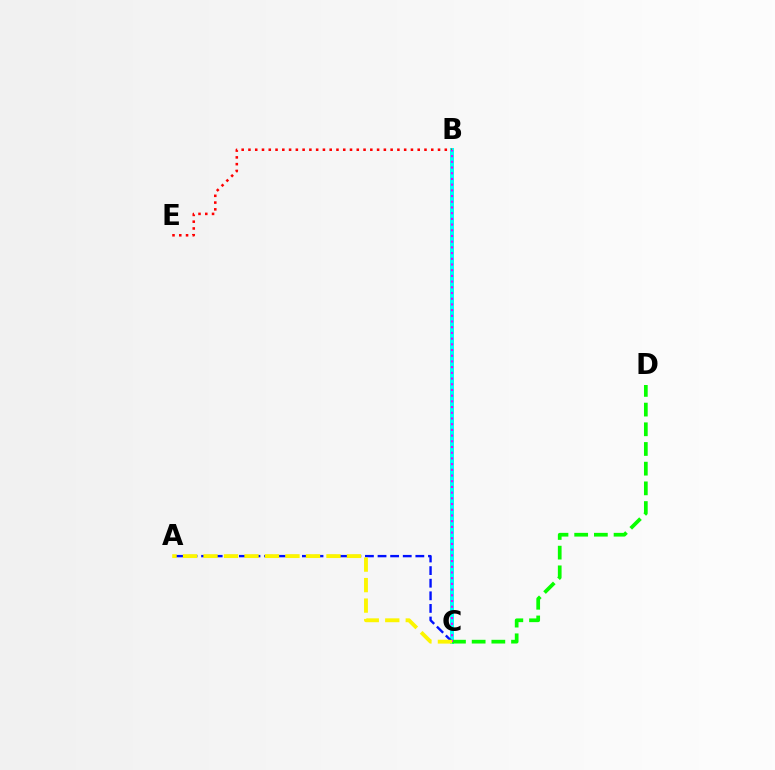{('B', 'C'): [{'color': '#00fff6', 'line_style': 'solid', 'thickness': 2.88}, {'color': '#ee00ff', 'line_style': 'dotted', 'thickness': 1.55}], ('B', 'E'): [{'color': '#ff0000', 'line_style': 'dotted', 'thickness': 1.84}], ('A', 'C'): [{'color': '#0010ff', 'line_style': 'dashed', 'thickness': 1.71}, {'color': '#fcf500', 'line_style': 'dashed', 'thickness': 2.78}], ('C', 'D'): [{'color': '#08ff00', 'line_style': 'dashed', 'thickness': 2.67}]}